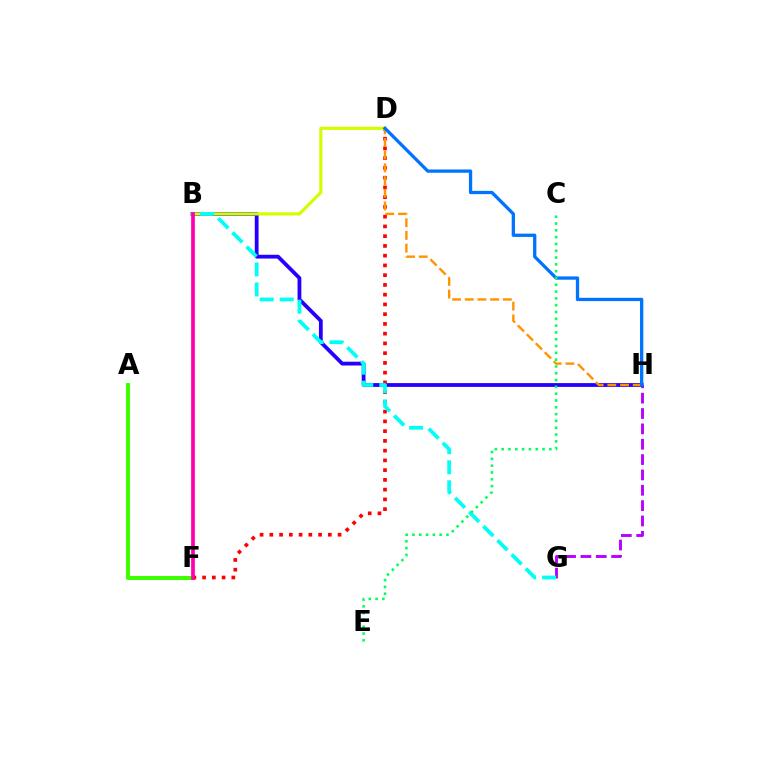{('G', 'H'): [{'color': '#b900ff', 'line_style': 'dashed', 'thickness': 2.09}], ('A', 'F'): [{'color': '#3dff00', 'line_style': 'solid', 'thickness': 2.88}], ('D', 'F'): [{'color': '#ff0000', 'line_style': 'dotted', 'thickness': 2.65}], ('B', 'H'): [{'color': '#2500ff', 'line_style': 'solid', 'thickness': 2.73}], ('B', 'D'): [{'color': '#d1ff00', 'line_style': 'solid', 'thickness': 2.29}], ('D', 'H'): [{'color': '#ff9400', 'line_style': 'dashed', 'thickness': 1.73}, {'color': '#0074ff', 'line_style': 'solid', 'thickness': 2.37}], ('B', 'G'): [{'color': '#00fff6', 'line_style': 'dashed', 'thickness': 2.72}], ('B', 'F'): [{'color': '#ff00ac', 'line_style': 'solid', 'thickness': 2.66}], ('C', 'E'): [{'color': '#00ff5c', 'line_style': 'dotted', 'thickness': 1.85}]}